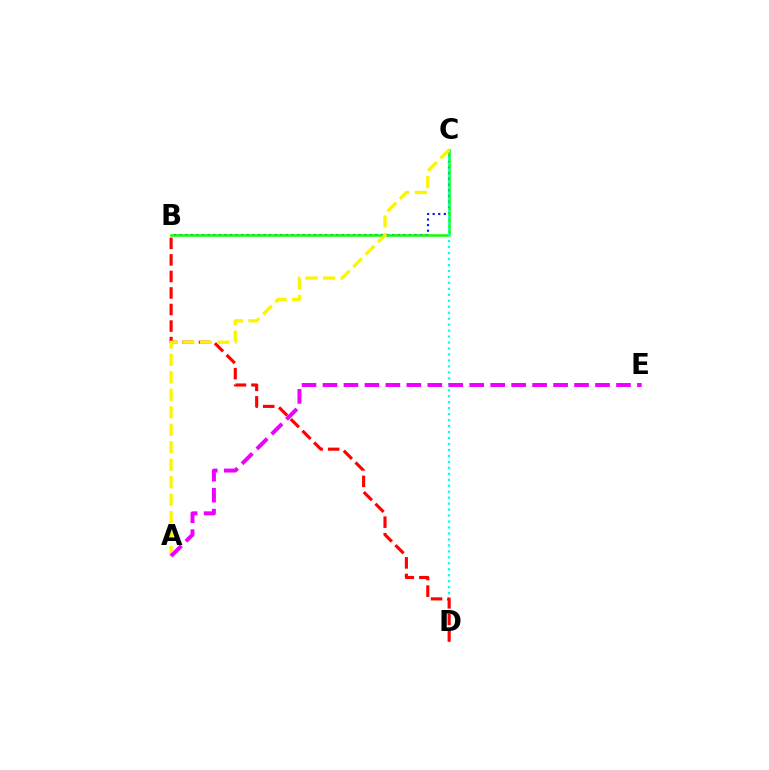{('B', 'C'): [{'color': '#0010ff', 'line_style': 'dotted', 'thickness': 1.52}, {'color': '#08ff00', 'line_style': 'solid', 'thickness': 1.81}], ('C', 'D'): [{'color': '#00fff6', 'line_style': 'dotted', 'thickness': 1.62}], ('B', 'D'): [{'color': '#ff0000', 'line_style': 'dashed', 'thickness': 2.25}], ('A', 'C'): [{'color': '#fcf500', 'line_style': 'dashed', 'thickness': 2.37}], ('A', 'E'): [{'color': '#ee00ff', 'line_style': 'dashed', 'thickness': 2.85}]}